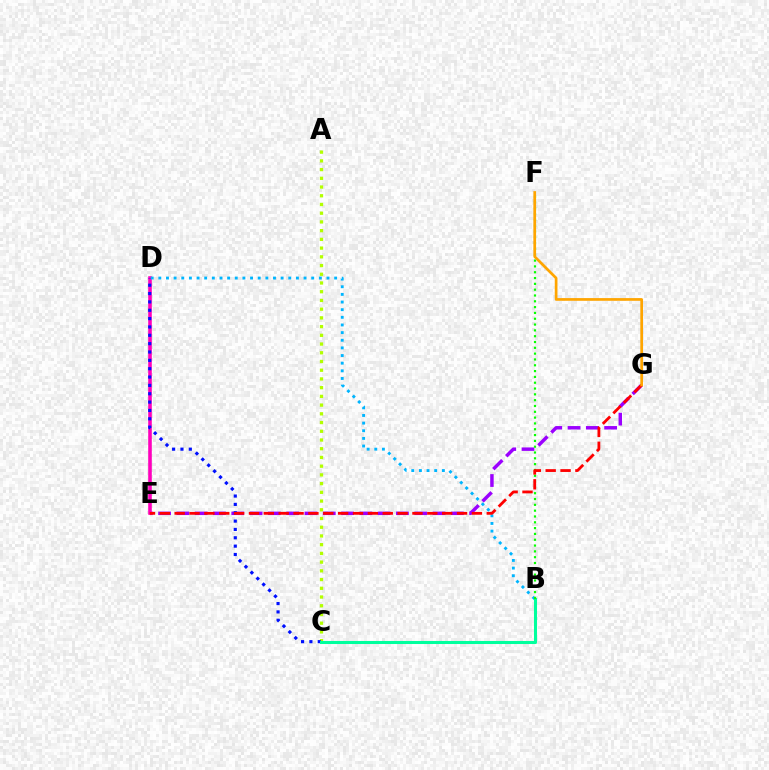{('E', 'G'): [{'color': '#9b00ff', 'line_style': 'dashed', 'thickness': 2.49}, {'color': '#ff0000', 'line_style': 'dashed', 'thickness': 2.02}], ('D', 'E'): [{'color': '#ff00bd', 'line_style': 'solid', 'thickness': 2.58}], ('A', 'C'): [{'color': '#b3ff00', 'line_style': 'dotted', 'thickness': 2.37}], ('C', 'D'): [{'color': '#0010ff', 'line_style': 'dotted', 'thickness': 2.27}], ('B', 'D'): [{'color': '#00b5ff', 'line_style': 'dotted', 'thickness': 2.08}], ('B', 'C'): [{'color': '#00ff9d', 'line_style': 'solid', 'thickness': 2.19}], ('B', 'F'): [{'color': '#08ff00', 'line_style': 'dotted', 'thickness': 1.58}], ('F', 'G'): [{'color': '#ffa500', 'line_style': 'solid', 'thickness': 1.94}]}